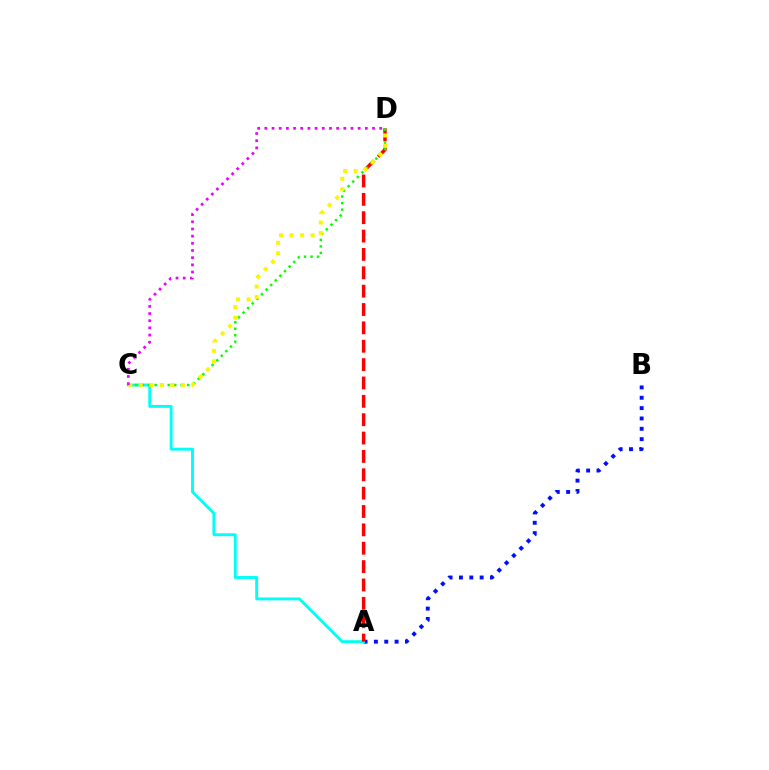{('A', 'B'): [{'color': '#0010ff', 'line_style': 'dotted', 'thickness': 2.81}], ('A', 'C'): [{'color': '#00fff6', 'line_style': 'solid', 'thickness': 2.08}], ('A', 'D'): [{'color': '#ff0000', 'line_style': 'dashed', 'thickness': 2.49}], ('C', 'D'): [{'color': '#08ff00', 'line_style': 'dotted', 'thickness': 1.77}, {'color': '#fcf500', 'line_style': 'dotted', 'thickness': 2.86}, {'color': '#ee00ff', 'line_style': 'dotted', 'thickness': 1.95}]}